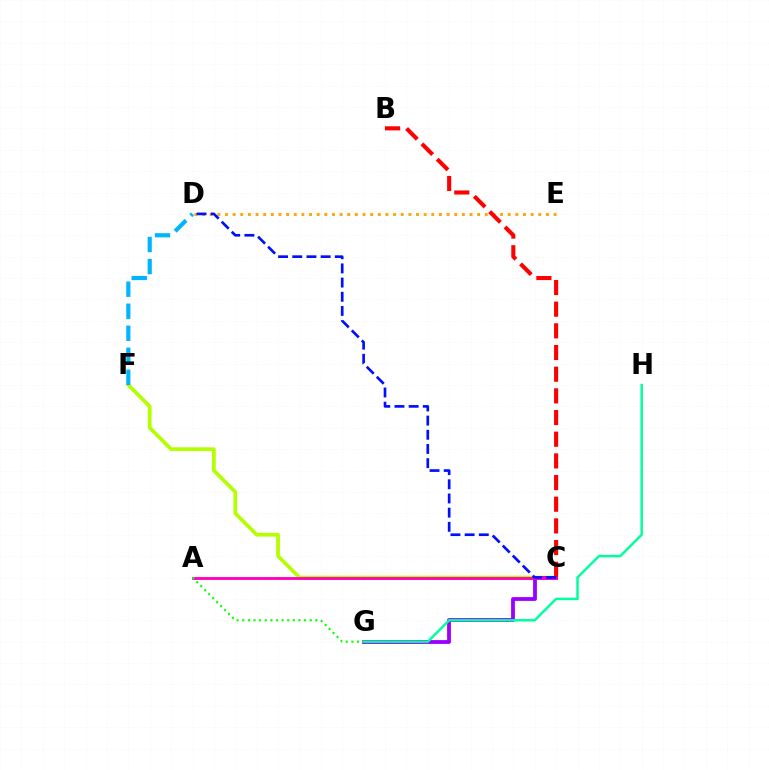{('C', 'F'): [{'color': '#b3ff00', 'line_style': 'solid', 'thickness': 2.67}], ('C', 'G'): [{'color': '#9b00ff', 'line_style': 'solid', 'thickness': 2.73}], ('G', 'H'): [{'color': '#00ff9d', 'line_style': 'solid', 'thickness': 1.78}], ('A', 'C'): [{'color': '#ff00bd', 'line_style': 'solid', 'thickness': 2.05}], ('D', 'F'): [{'color': '#00b5ff', 'line_style': 'dashed', 'thickness': 2.99}], ('D', 'E'): [{'color': '#ffa500', 'line_style': 'dotted', 'thickness': 2.08}], ('A', 'G'): [{'color': '#08ff00', 'line_style': 'dotted', 'thickness': 1.53}], ('B', 'C'): [{'color': '#ff0000', 'line_style': 'dashed', 'thickness': 2.94}], ('C', 'D'): [{'color': '#0010ff', 'line_style': 'dashed', 'thickness': 1.93}]}